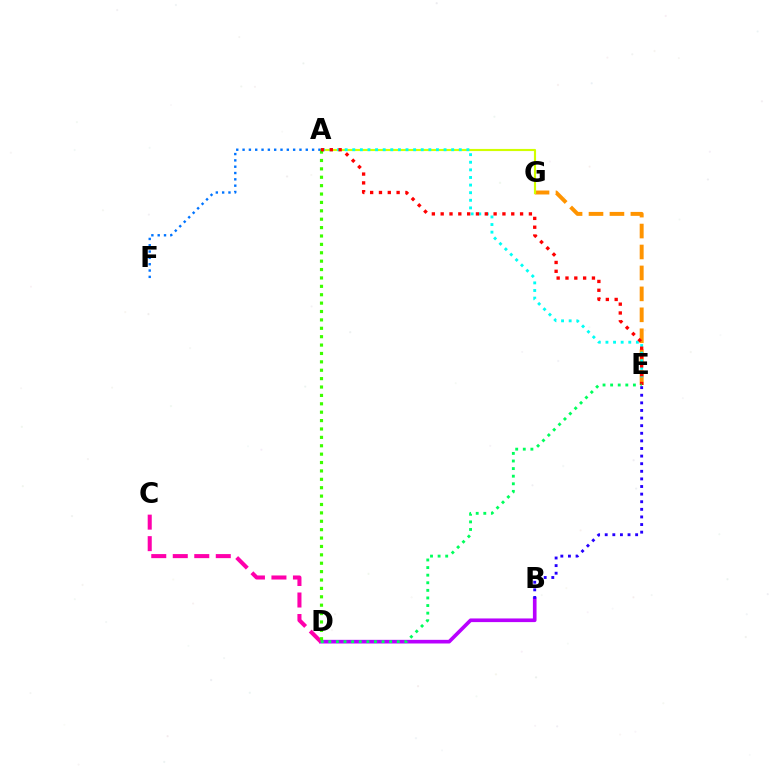{('B', 'D'): [{'color': '#b900ff', 'line_style': 'solid', 'thickness': 2.63}], ('E', 'G'): [{'color': '#ff9400', 'line_style': 'dashed', 'thickness': 2.84}], ('A', 'G'): [{'color': '#d1ff00', 'line_style': 'solid', 'thickness': 1.54}], ('A', 'E'): [{'color': '#00fff6', 'line_style': 'dotted', 'thickness': 2.07}, {'color': '#ff0000', 'line_style': 'dotted', 'thickness': 2.4}], ('A', 'F'): [{'color': '#0074ff', 'line_style': 'dotted', 'thickness': 1.72}], ('C', 'D'): [{'color': '#ff00ac', 'line_style': 'dashed', 'thickness': 2.92}], ('A', 'D'): [{'color': '#3dff00', 'line_style': 'dotted', 'thickness': 2.28}], ('D', 'E'): [{'color': '#00ff5c', 'line_style': 'dotted', 'thickness': 2.06}], ('B', 'E'): [{'color': '#2500ff', 'line_style': 'dotted', 'thickness': 2.07}]}